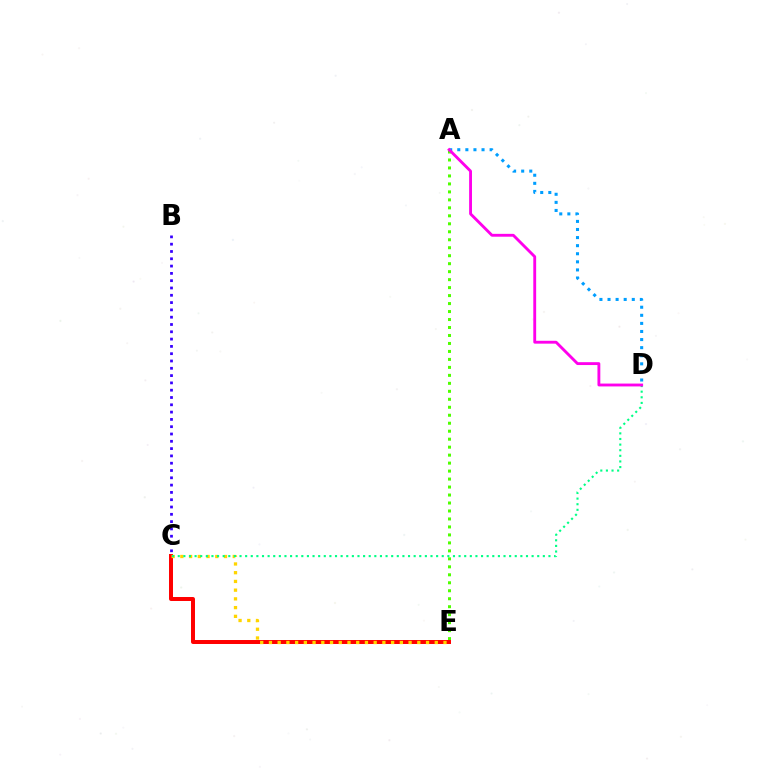{('A', 'E'): [{'color': '#4fff00', 'line_style': 'dotted', 'thickness': 2.17}], ('A', 'D'): [{'color': '#009eff', 'line_style': 'dotted', 'thickness': 2.2}, {'color': '#ff00ed', 'line_style': 'solid', 'thickness': 2.06}], ('C', 'E'): [{'color': '#ff0000', 'line_style': 'solid', 'thickness': 2.87}, {'color': '#ffd500', 'line_style': 'dotted', 'thickness': 2.37}], ('C', 'D'): [{'color': '#00ff86', 'line_style': 'dotted', 'thickness': 1.53}], ('B', 'C'): [{'color': '#3700ff', 'line_style': 'dotted', 'thickness': 1.98}]}